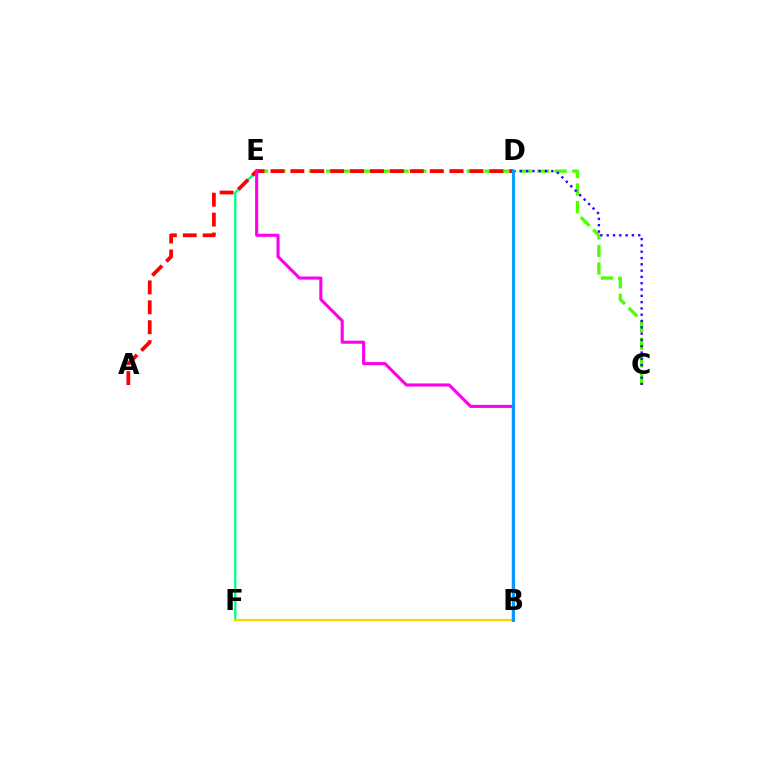{('E', 'F'): [{'color': '#00ff86', 'line_style': 'solid', 'thickness': 1.67}], ('C', 'E'): [{'color': '#4fff00', 'line_style': 'dashed', 'thickness': 2.39}], ('A', 'D'): [{'color': '#ff0000', 'line_style': 'dashed', 'thickness': 2.7}], ('B', 'F'): [{'color': '#ffd500', 'line_style': 'solid', 'thickness': 1.69}], ('B', 'E'): [{'color': '#ff00ed', 'line_style': 'solid', 'thickness': 2.23}], ('C', 'D'): [{'color': '#3700ff', 'line_style': 'dotted', 'thickness': 1.71}], ('B', 'D'): [{'color': '#009eff', 'line_style': 'solid', 'thickness': 2.08}]}